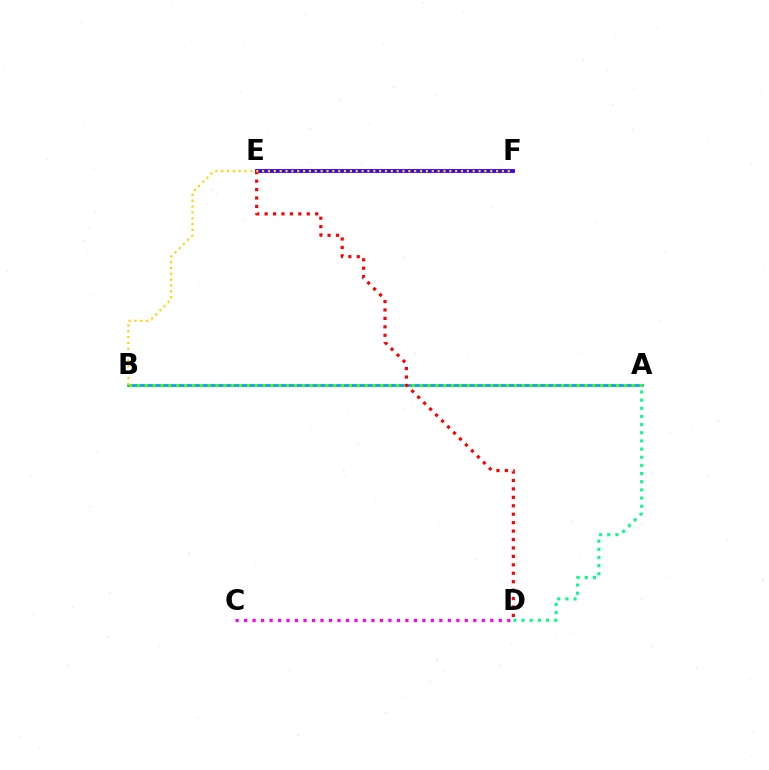{('C', 'D'): [{'color': '#ff00ed', 'line_style': 'dotted', 'thickness': 2.31}], ('E', 'F'): [{'color': '#3700ff', 'line_style': 'solid', 'thickness': 2.75}], ('A', 'B'): [{'color': '#009eff', 'line_style': 'solid', 'thickness': 1.94}, {'color': '#4fff00', 'line_style': 'dotted', 'thickness': 2.13}], ('A', 'D'): [{'color': '#00ff86', 'line_style': 'dotted', 'thickness': 2.22}], ('D', 'E'): [{'color': '#ff0000', 'line_style': 'dotted', 'thickness': 2.29}], ('B', 'F'): [{'color': '#ffd500', 'line_style': 'dotted', 'thickness': 1.59}]}